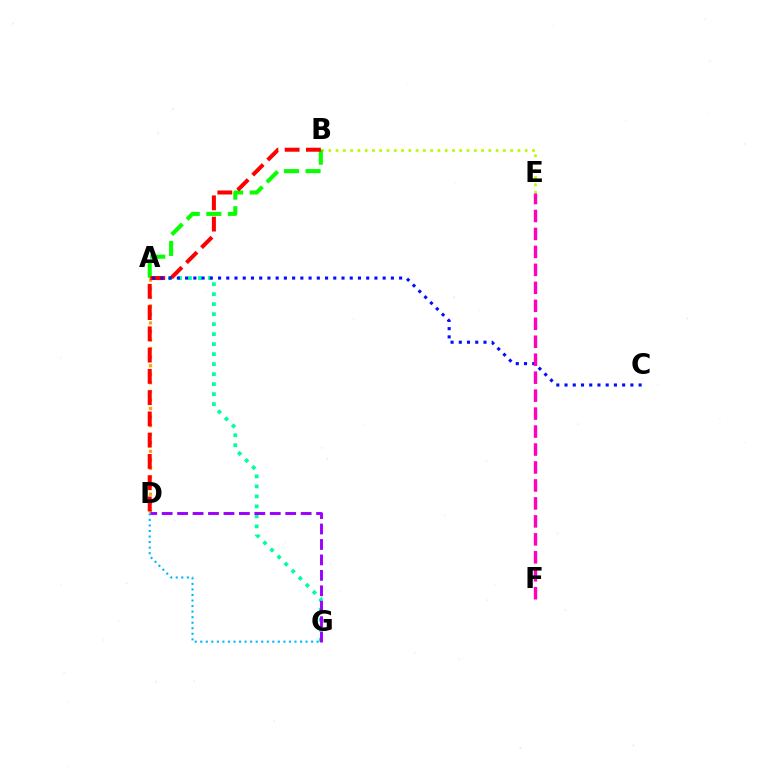{('A', 'G'): [{'color': '#00ff9d', 'line_style': 'dotted', 'thickness': 2.72}], ('A', 'D'): [{'color': '#ffa500', 'line_style': 'dotted', 'thickness': 2.33}], ('B', 'E'): [{'color': '#b3ff00', 'line_style': 'dotted', 'thickness': 1.98}], ('A', 'B'): [{'color': '#08ff00', 'line_style': 'dashed', 'thickness': 2.93}], ('B', 'D'): [{'color': '#ff0000', 'line_style': 'dashed', 'thickness': 2.89}], ('D', 'G'): [{'color': '#00b5ff', 'line_style': 'dotted', 'thickness': 1.51}, {'color': '#9b00ff', 'line_style': 'dashed', 'thickness': 2.1}], ('A', 'C'): [{'color': '#0010ff', 'line_style': 'dotted', 'thickness': 2.24}], ('E', 'F'): [{'color': '#ff00bd', 'line_style': 'dashed', 'thickness': 2.44}]}